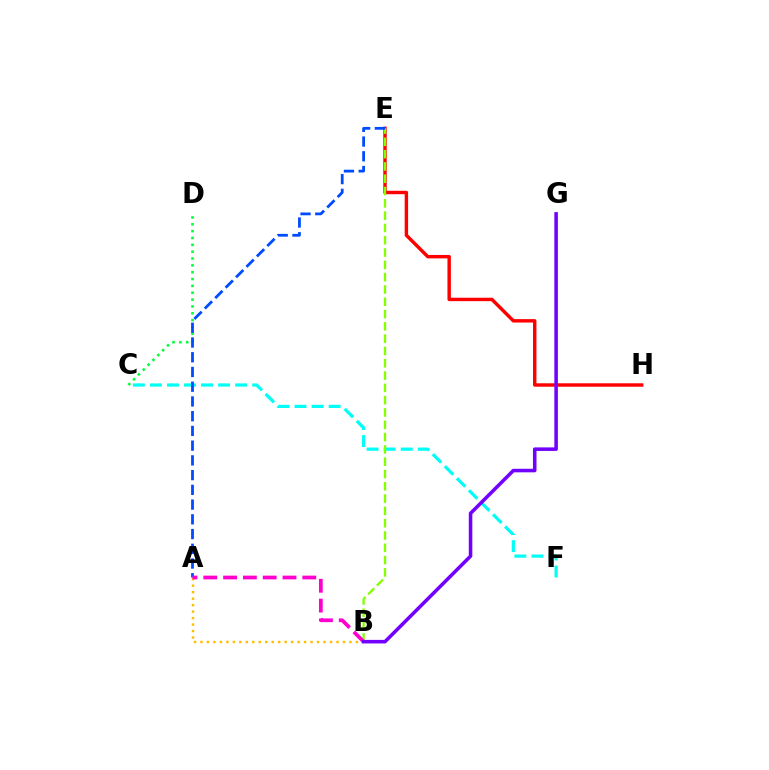{('E', 'H'): [{'color': '#ff0000', 'line_style': 'solid', 'thickness': 2.46}], ('A', 'B'): [{'color': '#ffbd00', 'line_style': 'dotted', 'thickness': 1.76}, {'color': '#ff00cf', 'line_style': 'dashed', 'thickness': 2.69}], ('C', 'D'): [{'color': '#00ff39', 'line_style': 'dotted', 'thickness': 1.86}], ('C', 'F'): [{'color': '#00fff6', 'line_style': 'dashed', 'thickness': 2.32}], ('B', 'E'): [{'color': '#84ff00', 'line_style': 'dashed', 'thickness': 1.67}], ('A', 'E'): [{'color': '#004bff', 'line_style': 'dashed', 'thickness': 2.0}], ('B', 'G'): [{'color': '#7200ff', 'line_style': 'solid', 'thickness': 2.55}]}